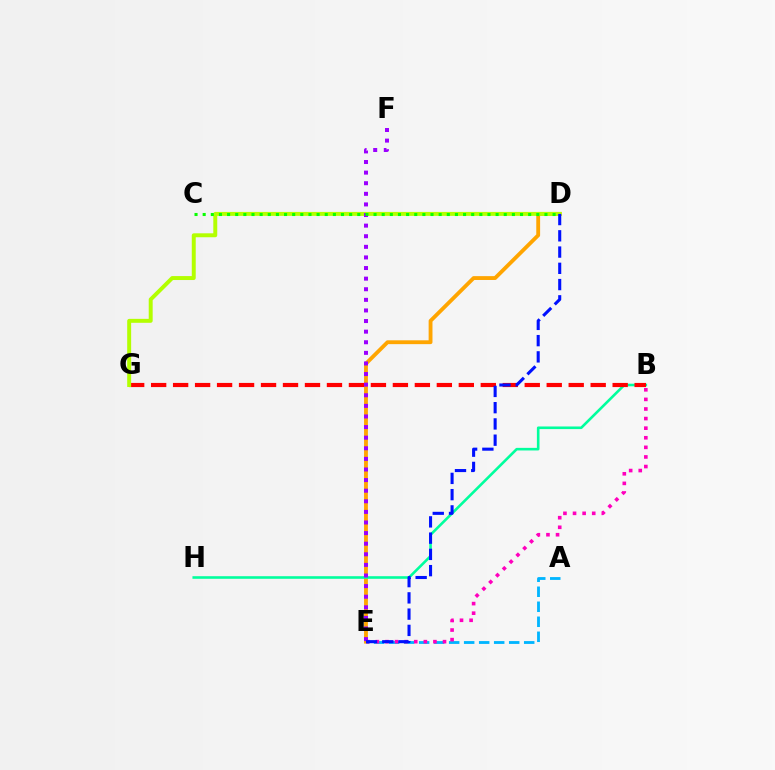{('D', 'E'): [{'color': '#ffa500', 'line_style': 'solid', 'thickness': 2.76}, {'color': '#0010ff', 'line_style': 'dashed', 'thickness': 2.21}], ('A', 'E'): [{'color': '#00b5ff', 'line_style': 'dashed', 'thickness': 2.04}], ('B', 'H'): [{'color': '#00ff9d', 'line_style': 'solid', 'thickness': 1.88}], ('B', 'G'): [{'color': '#ff0000', 'line_style': 'dashed', 'thickness': 2.99}], ('D', 'G'): [{'color': '#b3ff00', 'line_style': 'solid', 'thickness': 2.84}], ('E', 'F'): [{'color': '#9b00ff', 'line_style': 'dotted', 'thickness': 2.88}], ('C', 'D'): [{'color': '#08ff00', 'line_style': 'dotted', 'thickness': 2.21}], ('B', 'E'): [{'color': '#ff00bd', 'line_style': 'dotted', 'thickness': 2.61}]}